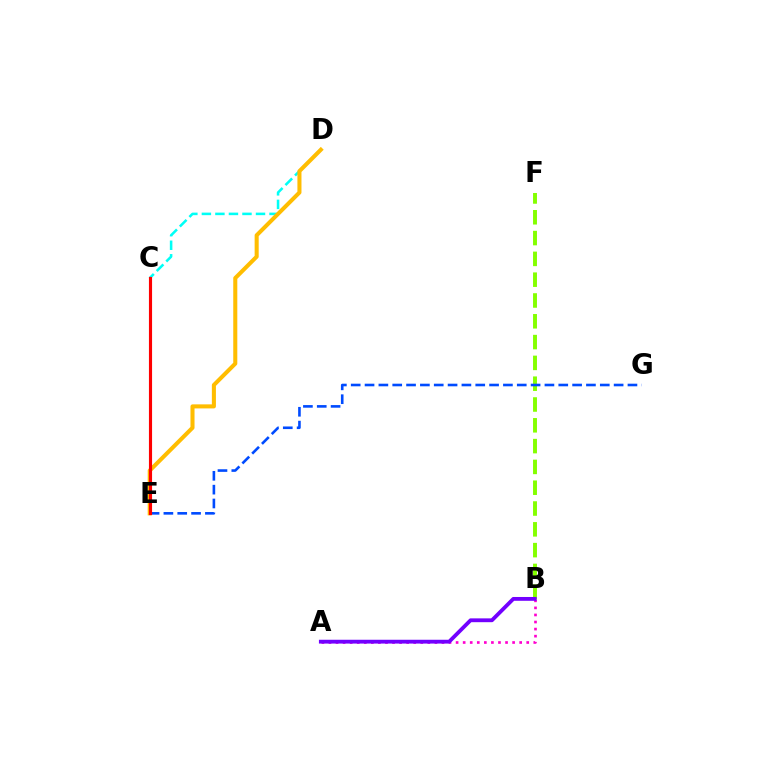{('C', 'D'): [{'color': '#00fff6', 'line_style': 'dashed', 'thickness': 1.84}], ('B', 'F'): [{'color': '#84ff00', 'line_style': 'dashed', 'thickness': 2.83}], ('C', 'E'): [{'color': '#00ff39', 'line_style': 'dotted', 'thickness': 2.04}, {'color': '#ff0000', 'line_style': 'solid', 'thickness': 2.26}], ('A', 'B'): [{'color': '#ff00cf', 'line_style': 'dotted', 'thickness': 1.92}, {'color': '#7200ff', 'line_style': 'solid', 'thickness': 2.75}], ('D', 'E'): [{'color': '#ffbd00', 'line_style': 'solid', 'thickness': 2.92}], ('E', 'G'): [{'color': '#004bff', 'line_style': 'dashed', 'thickness': 1.88}]}